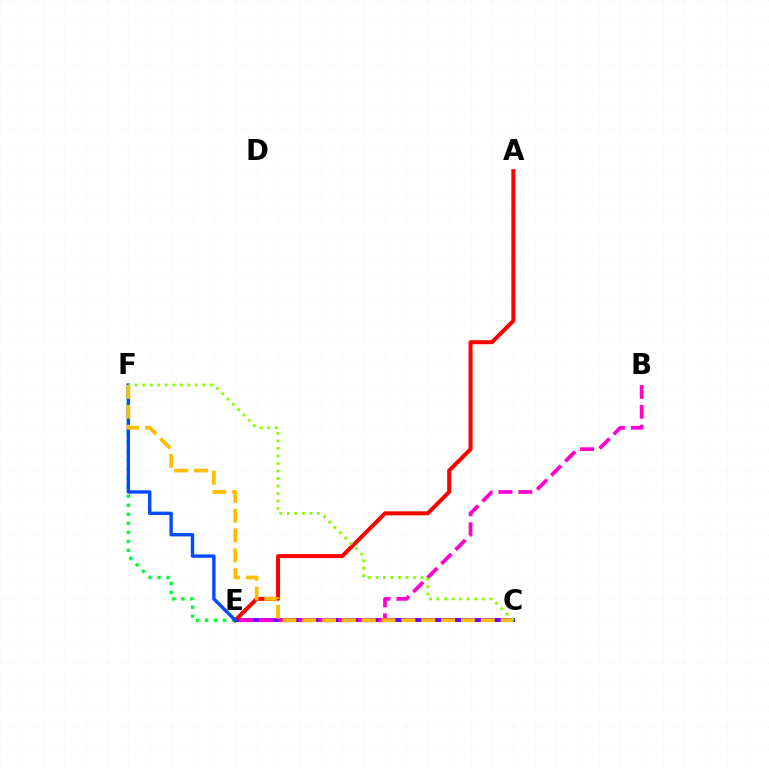{('C', 'E'): [{'color': '#00fff6', 'line_style': 'solid', 'thickness': 2.1}, {'color': '#7200ff', 'line_style': 'solid', 'thickness': 2.8}], ('E', 'F'): [{'color': '#00ff39', 'line_style': 'dotted', 'thickness': 2.45}, {'color': '#004bff', 'line_style': 'solid', 'thickness': 2.43}], ('B', 'E'): [{'color': '#ff00cf', 'line_style': 'dashed', 'thickness': 2.7}], ('A', 'E'): [{'color': '#ff0000', 'line_style': 'solid', 'thickness': 2.89}], ('C', 'F'): [{'color': '#ffbd00', 'line_style': 'dashed', 'thickness': 2.69}, {'color': '#84ff00', 'line_style': 'dotted', 'thickness': 2.04}]}